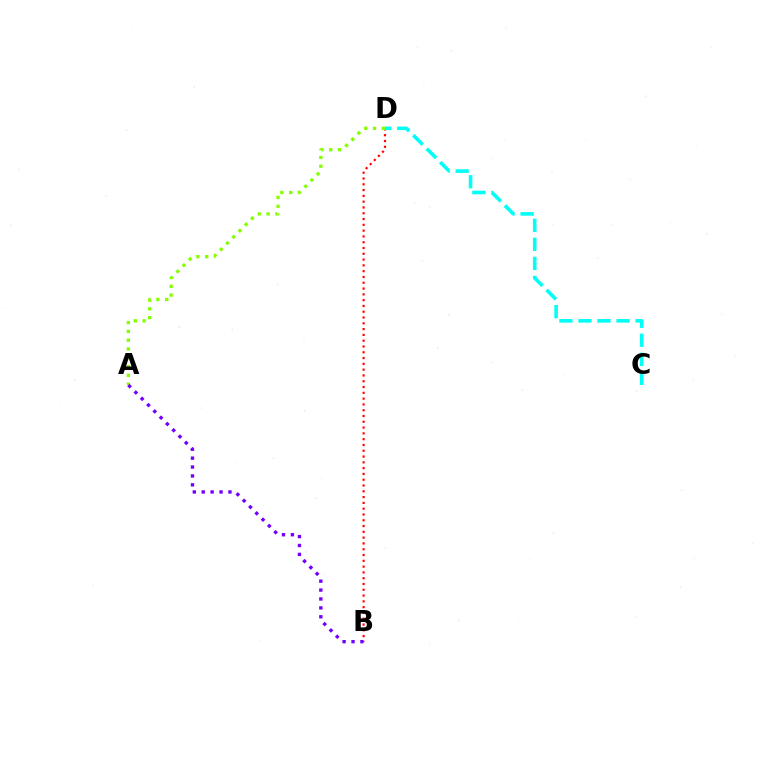{('B', 'D'): [{'color': '#ff0000', 'line_style': 'dotted', 'thickness': 1.57}], ('C', 'D'): [{'color': '#00fff6', 'line_style': 'dashed', 'thickness': 2.59}], ('A', 'D'): [{'color': '#84ff00', 'line_style': 'dotted', 'thickness': 2.39}], ('A', 'B'): [{'color': '#7200ff', 'line_style': 'dotted', 'thickness': 2.42}]}